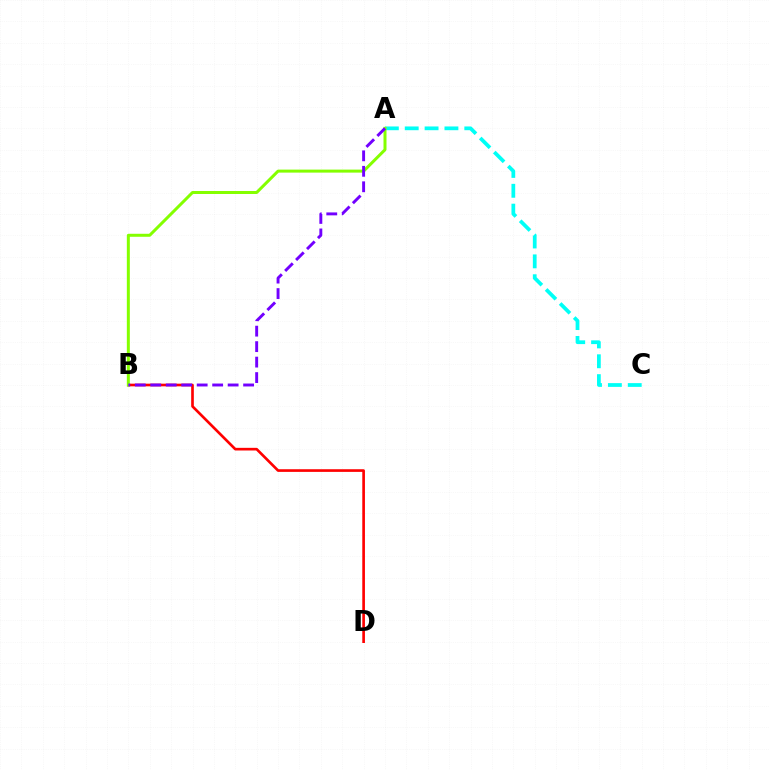{('A', 'C'): [{'color': '#00fff6', 'line_style': 'dashed', 'thickness': 2.7}], ('B', 'D'): [{'color': '#ff0000', 'line_style': 'solid', 'thickness': 1.91}], ('A', 'B'): [{'color': '#84ff00', 'line_style': 'solid', 'thickness': 2.16}, {'color': '#7200ff', 'line_style': 'dashed', 'thickness': 2.1}]}